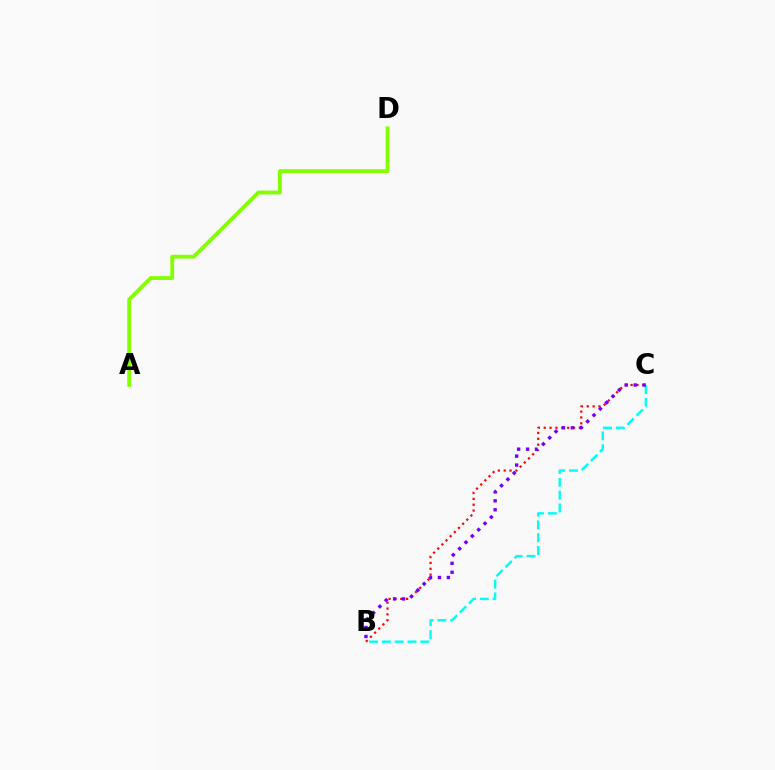{('B', 'C'): [{'color': '#ff0000', 'line_style': 'dotted', 'thickness': 1.59}, {'color': '#00fff6', 'line_style': 'dashed', 'thickness': 1.74}, {'color': '#7200ff', 'line_style': 'dotted', 'thickness': 2.43}], ('A', 'D'): [{'color': '#84ff00', 'line_style': 'solid', 'thickness': 2.74}]}